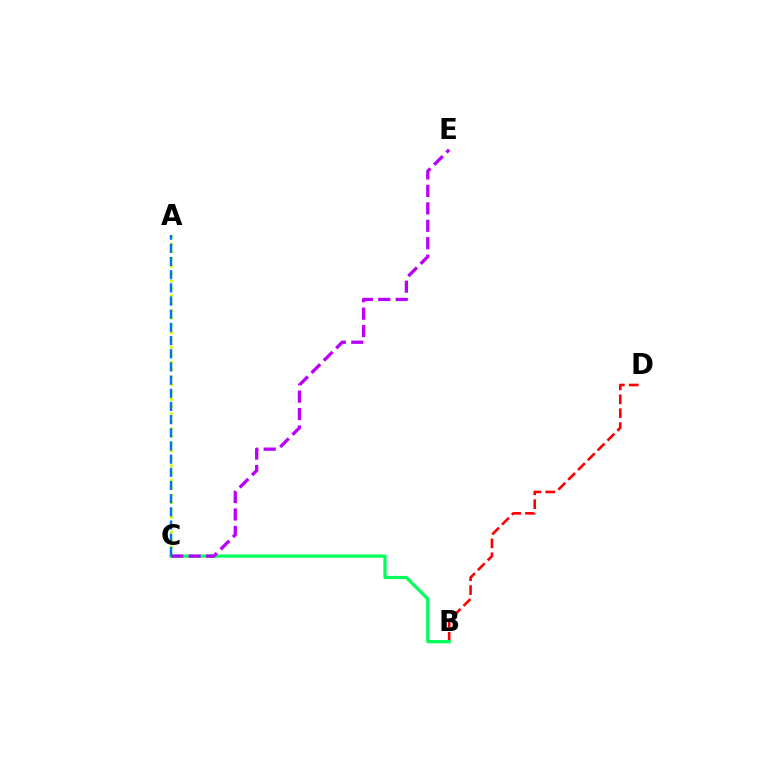{('B', 'D'): [{'color': '#ff0000', 'line_style': 'dashed', 'thickness': 1.89}], ('B', 'C'): [{'color': '#00ff5c', 'line_style': 'solid', 'thickness': 2.33}], ('A', 'C'): [{'color': '#d1ff00', 'line_style': 'dotted', 'thickness': 2.01}, {'color': '#0074ff', 'line_style': 'dashed', 'thickness': 1.79}], ('C', 'E'): [{'color': '#b900ff', 'line_style': 'dashed', 'thickness': 2.37}]}